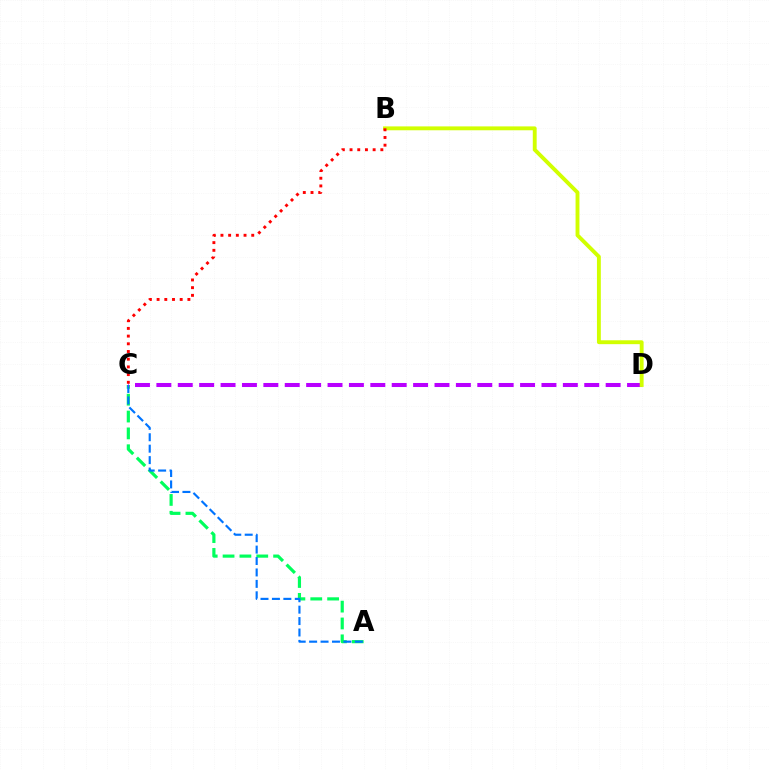{('A', 'C'): [{'color': '#00ff5c', 'line_style': 'dashed', 'thickness': 2.29}, {'color': '#0074ff', 'line_style': 'dashed', 'thickness': 1.55}], ('C', 'D'): [{'color': '#b900ff', 'line_style': 'dashed', 'thickness': 2.91}], ('B', 'D'): [{'color': '#d1ff00', 'line_style': 'solid', 'thickness': 2.79}], ('B', 'C'): [{'color': '#ff0000', 'line_style': 'dotted', 'thickness': 2.09}]}